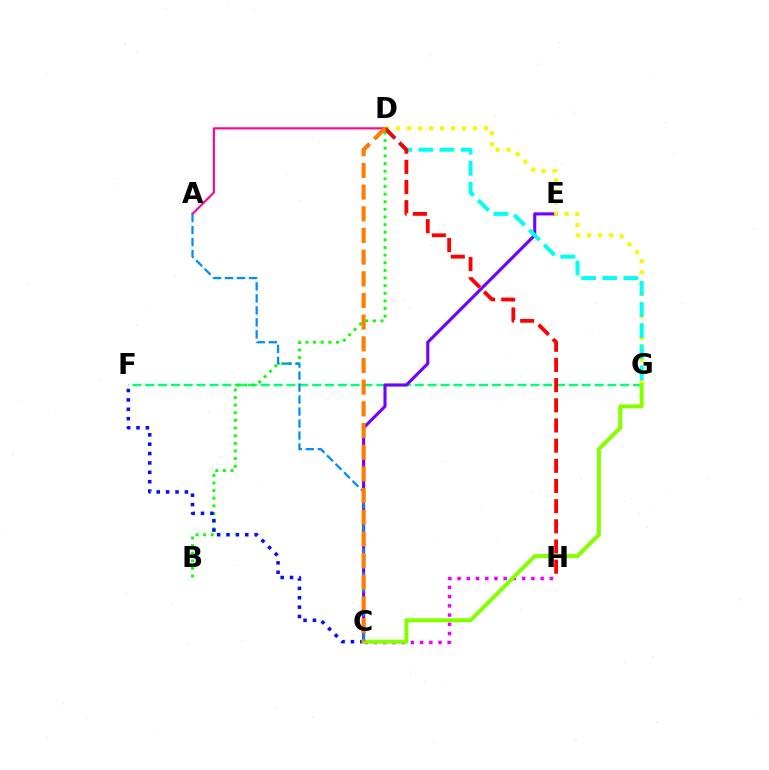{('F', 'G'): [{'color': '#00ff74', 'line_style': 'dashed', 'thickness': 1.74}], ('A', 'D'): [{'color': '#ff0094', 'line_style': 'solid', 'thickness': 1.52}], ('B', 'D'): [{'color': '#08ff00', 'line_style': 'dotted', 'thickness': 2.07}], ('C', 'E'): [{'color': '#7200ff', 'line_style': 'solid', 'thickness': 2.23}], ('D', 'G'): [{'color': '#fcf500', 'line_style': 'dotted', 'thickness': 2.98}, {'color': '#00fff6', 'line_style': 'dashed', 'thickness': 2.87}], ('C', 'H'): [{'color': '#ee00ff', 'line_style': 'dotted', 'thickness': 2.51}], ('C', 'F'): [{'color': '#0010ff', 'line_style': 'dotted', 'thickness': 2.55}], ('A', 'C'): [{'color': '#008cff', 'line_style': 'dashed', 'thickness': 1.63}], ('C', 'G'): [{'color': '#84ff00', 'line_style': 'solid', 'thickness': 2.88}], ('D', 'H'): [{'color': '#ff0000', 'line_style': 'dashed', 'thickness': 2.74}], ('C', 'D'): [{'color': '#ff7c00', 'line_style': 'dashed', 'thickness': 2.95}]}